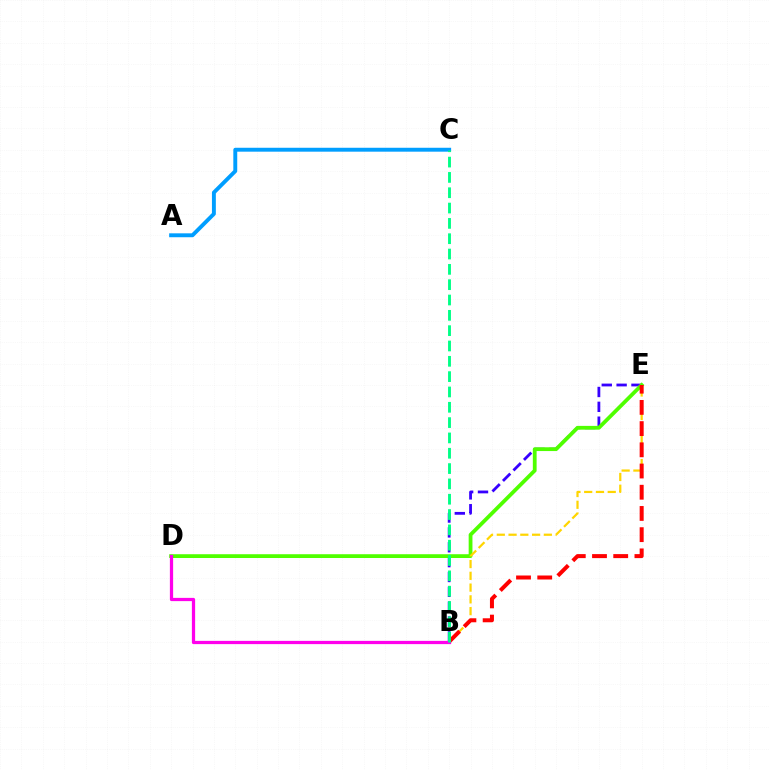{('A', 'C'): [{'color': '#009eff', 'line_style': 'solid', 'thickness': 2.82}], ('B', 'E'): [{'color': '#3700ff', 'line_style': 'dashed', 'thickness': 2.02}, {'color': '#ffd500', 'line_style': 'dashed', 'thickness': 1.6}, {'color': '#ff0000', 'line_style': 'dashed', 'thickness': 2.88}], ('D', 'E'): [{'color': '#4fff00', 'line_style': 'solid', 'thickness': 2.72}], ('B', 'D'): [{'color': '#ff00ed', 'line_style': 'solid', 'thickness': 2.34}], ('B', 'C'): [{'color': '#00ff86', 'line_style': 'dashed', 'thickness': 2.08}]}